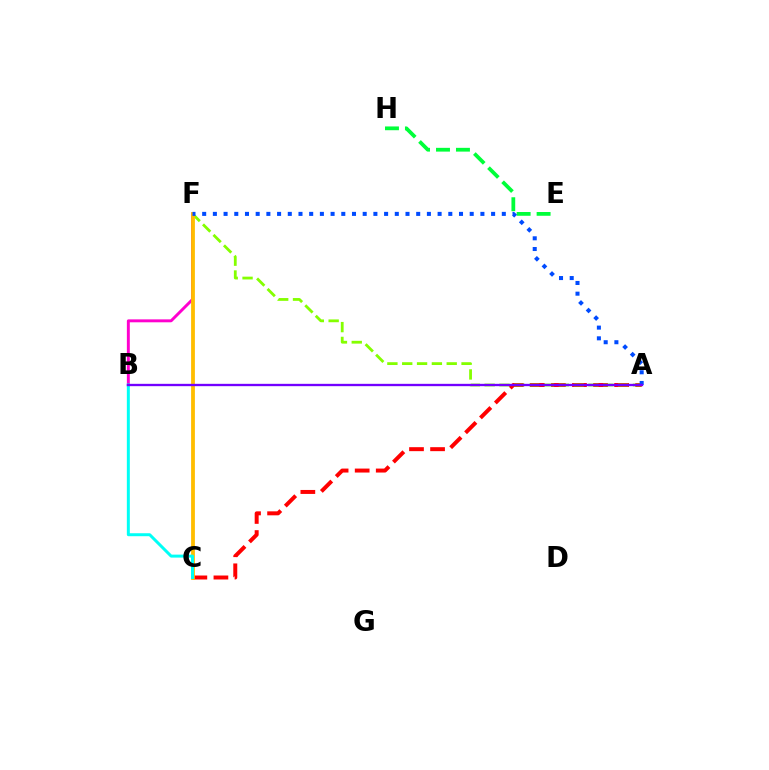{('A', 'C'): [{'color': '#ff0000', 'line_style': 'dashed', 'thickness': 2.86}], ('A', 'F'): [{'color': '#84ff00', 'line_style': 'dashed', 'thickness': 2.01}, {'color': '#004bff', 'line_style': 'dotted', 'thickness': 2.91}], ('B', 'F'): [{'color': '#ff00cf', 'line_style': 'solid', 'thickness': 2.11}], ('C', 'F'): [{'color': '#ffbd00', 'line_style': 'solid', 'thickness': 2.73}], ('E', 'H'): [{'color': '#00ff39', 'line_style': 'dashed', 'thickness': 2.71}], ('B', 'C'): [{'color': '#00fff6', 'line_style': 'solid', 'thickness': 2.15}], ('A', 'B'): [{'color': '#7200ff', 'line_style': 'solid', 'thickness': 1.68}]}